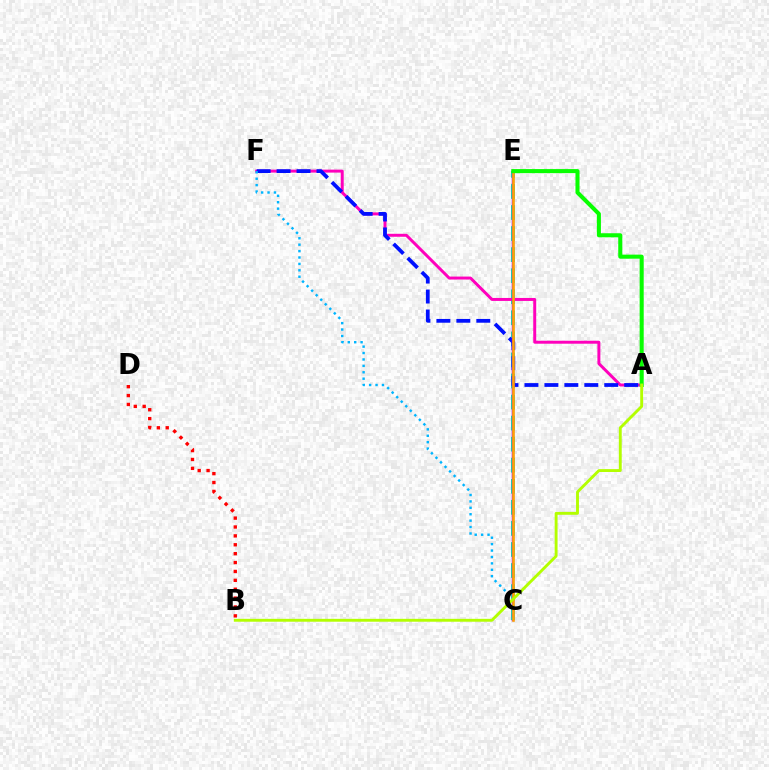{('C', 'E'): [{'color': '#00ff9d', 'line_style': 'dashed', 'thickness': 2.86}, {'color': '#9b00ff', 'line_style': 'solid', 'thickness': 1.79}, {'color': '#ffa500', 'line_style': 'solid', 'thickness': 1.85}], ('A', 'F'): [{'color': '#ff00bd', 'line_style': 'solid', 'thickness': 2.14}, {'color': '#0010ff', 'line_style': 'dashed', 'thickness': 2.71}], ('C', 'F'): [{'color': '#00b5ff', 'line_style': 'dotted', 'thickness': 1.74}], ('B', 'D'): [{'color': '#ff0000', 'line_style': 'dotted', 'thickness': 2.41}], ('A', 'E'): [{'color': '#08ff00', 'line_style': 'solid', 'thickness': 2.92}], ('A', 'B'): [{'color': '#b3ff00', 'line_style': 'solid', 'thickness': 2.07}]}